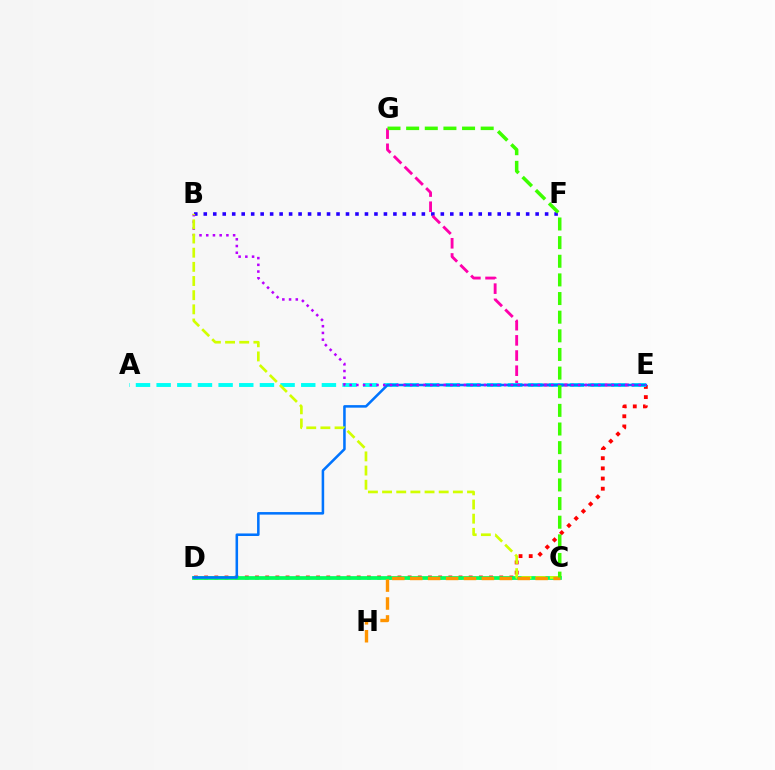{('D', 'E'): [{'color': '#ff0000', 'line_style': 'dotted', 'thickness': 2.76}, {'color': '#0074ff', 'line_style': 'solid', 'thickness': 1.83}], ('B', 'F'): [{'color': '#2500ff', 'line_style': 'dotted', 'thickness': 2.58}], ('E', 'G'): [{'color': '#ff00ac', 'line_style': 'dashed', 'thickness': 2.06}], ('A', 'E'): [{'color': '#00fff6', 'line_style': 'dashed', 'thickness': 2.81}], ('C', 'D'): [{'color': '#00ff5c', 'line_style': 'solid', 'thickness': 2.69}], ('B', 'E'): [{'color': '#b900ff', 'line_style': 'dotted', 'thickness': 1.83}], ('B', 'C'): [{'color': '#d1ff00', 'line_style': 'dashed', 'thickness': 1.92}], ('C', 'H'): [{'color': '#ff9400', 'line_style': 'dashed', 'thickness': 2.43}], ('C', 'G'): [{'color': '#3dff00', 'line_style': 'dashed', 'thickness': 2.53}]}